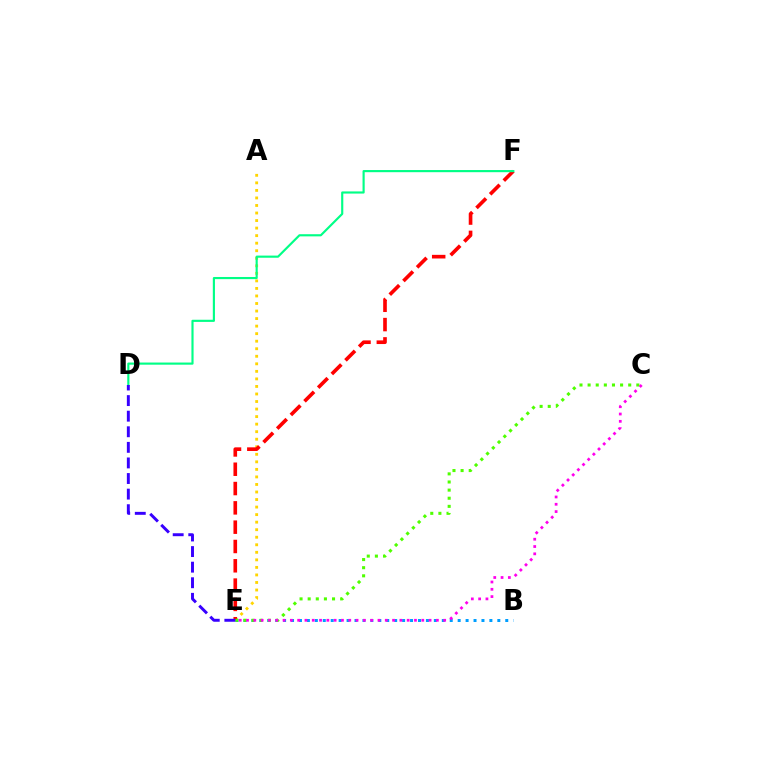{('A', 'E'): [{'color': '#ffd500', 'line_style': 'dotted', 'thickness': 2.05}], ('B', 'E'): [{'color': '#009eff', 'line_style': 'dotted', 'thickness': 2.16}], ('E', 'F'): [{'color': '#ff0000', 'line_style': 'dashed', 'thickness': 2.62}], ('D', 'F'): [{'color': '#00ff86', 'line_style': 'solid', 'thickness': 1.55}], ('C', 'E'): [{'color': '#4fff00', 'line_style': 'dotted', 'thickness': 2.21}, {'color': '#ff00ed', 'line_style': 'dotted', 'thickness': 1.98}], ('D', 'E'): [{'color': '#3700ff', 'line_style': 'dashed', 'thickness': 2.12}]}